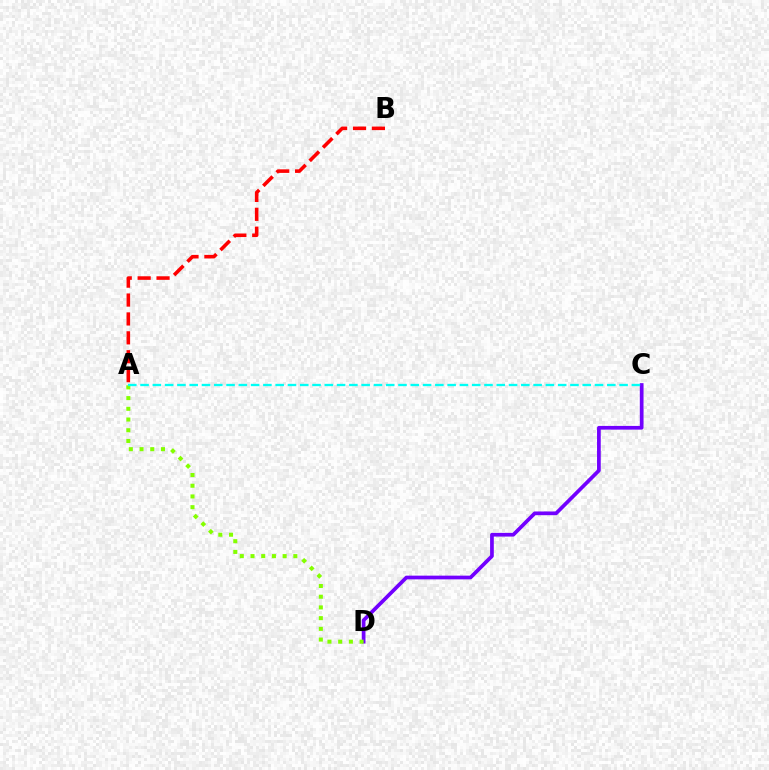{('A', 'B'): [{'color': '#ff0000', 'line_style': 'dashed', 'thickness': 2.57}], ('C', 'D'): [{'color': '#7200ff', 'line_style': 'solid', 'thickness': 2.67}], ('A', 'D'): [{'color': '#84ff00', 'line_style': 'dotted', 'thickness': 2.91}], ('A', 'C'): [{'color': '#00fff6', 'line_style': 'dashed', 'thickness': 1.67}]}